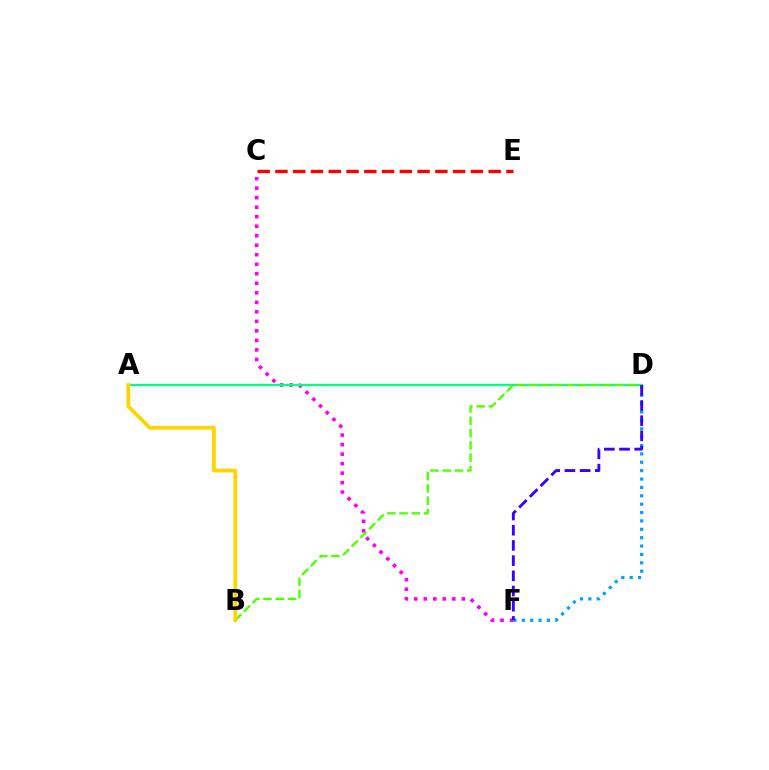{('D', 'F'): [{'color': '#009eff', 'line_style': 'dotted', 'thickness': 2.28}, {'color': '#3700ff', 'line_style': 'dashed', 'thickness': 2.06}], ('C', 'E'): [{'color': '#ff0000', 'line_style': 'dashed', 'thickness': 2.41}], ('C', 'F'): [{'color': '#ff00ed', 'line_style': 'dotted', 'thickness': 2.58}], ('A', 'D'): [{'color': '#00ff86', 'line_style': 'solid', 'thickness': 1.62}], ('B', 'D'): [{'color': '#4fff00', 'line_style': 'dashed', 'thickness': 1.67}], ('A', 'B'): [{'color': '#ffd500', 'line_style': 'solid', 'thickness': 2.71}]}